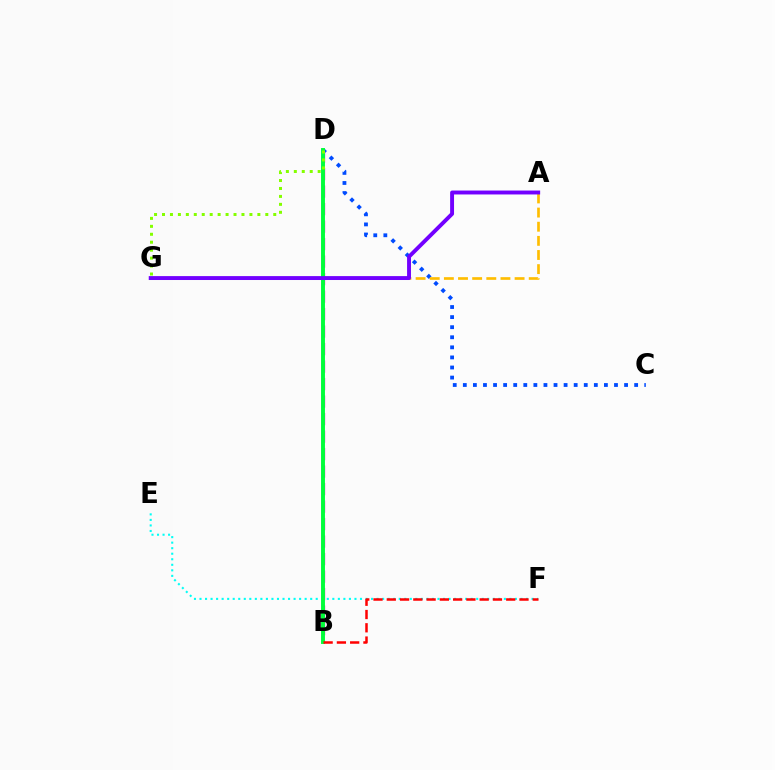{('B', 'D'): [{'color': '#ff00cf', 'line_style': 'dashed', 'thickness': 2.38}, {'color': '#00ff39', 'line_style': 'solid', 'thickness': 2.82}], ('C', 'D'): [{'color': '#004bff', 'line_style': 'dotted', 'thickness': 2.74}], ('E', 'F'): [{'color': '#00fff6', 'line_style': 'dotted', 'thickness': 1.5}], ('A', 'G'): [{'color': '#ffbd00', 'line_style': 'dashed', 'thickness': 1.92}, {'color': '#7200ff', 'line_style': 'solid', 'thickness': 2.82}], ('B', 'F'): [{'color': '#ff0000', 'line_style': 'dashed', 'thickness': 1.8}], ('D', 'G'): [{'color': '#84ff00', 'line_style': 'dotted', 'thickness': 2.16}]}